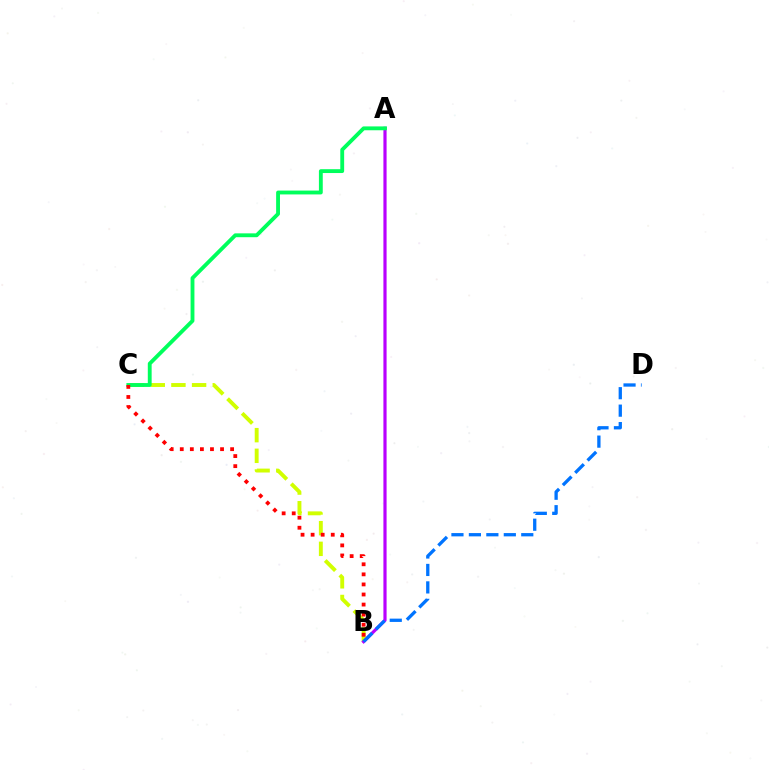{('B', 'C'): [{'color': '#d1ff00', 'line_style': 'dashed', 'thickness': 2.81}, {'color': '#ff0000', 'line_style': 'dotted', 'thickness': 2.74}], ('A', 'B'): [{'color': '#b900ff', 'line_style': 'solid', 'thickness': 2.29}], ('B', 'D'): [{'color': '#0074ff', 'line_style': 'dashed', 'thickness': 2.37}], ('A', 'C'): [{'color': '#00ff5c', 'line_style': 'solid', 'thickness': 2.77}]}